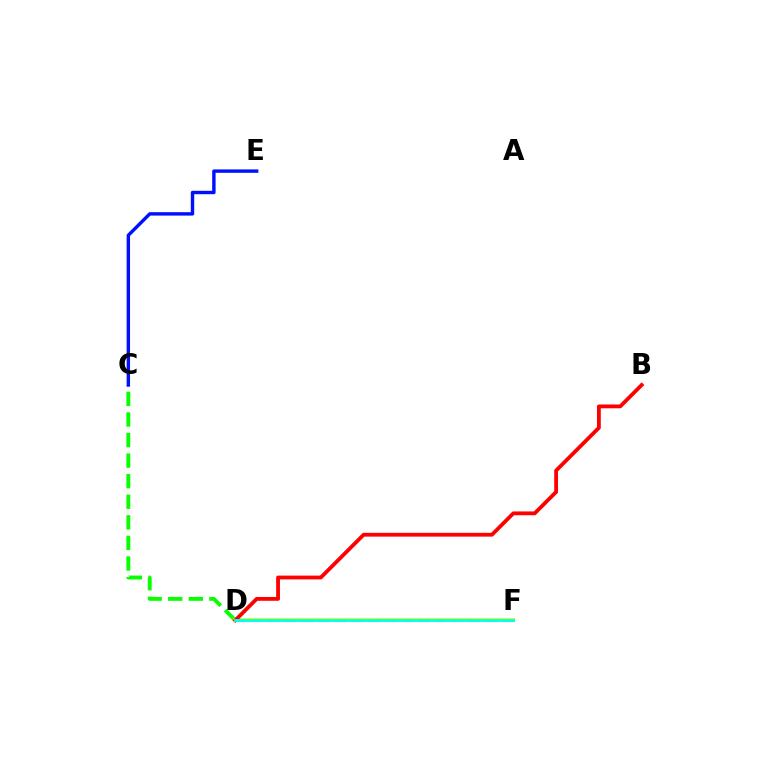{('C', 'D'): [{'color': '#08ff00', 'line_style': 'dashed', 'thickness': 2.79}], ('D', 'F'): [{'color': '#ee00ff', 'line_style': 'dashed', 'thickness': 2.27}, {'color': '#fcf500', 'line_style': 'solid', 'thickness': 2.99}, {'color': '#00fff6', 'line_style': 'solid', 'thickness': 2.1}], ('C', 'E'): [{'color': '#0010ff', 'line_style': 'solid', 'thickness': 2.45}], ('B', 'D'): [{'color': '#ff0000', 'line_style': 'solid', 'thickness': 2.74}]}